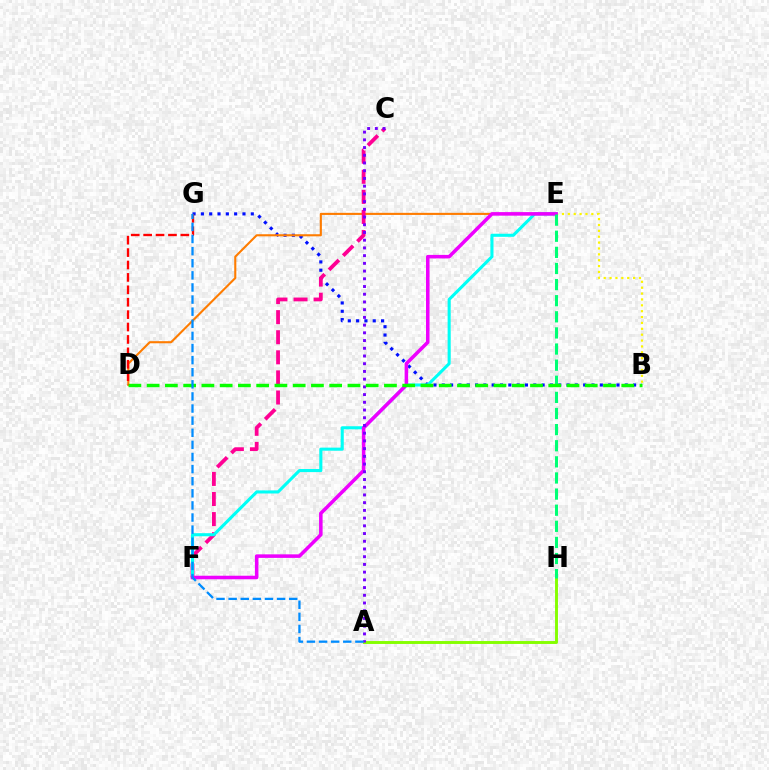{('B', 'E'): [{'color': '#fcf500', 'line_style': 'dotted', 'thickness': 1.6}], ('B', 'G'): [{'color': '#0010ff', 'line_style': 'dotted', 'thickness': 2.26}], ('D', 'E'): [{'color': '#ff7c00', 'line_style': 'solid', 'thickness': 1.51}], ('C', 'F'): [{'color': '#ff0094', 'line_style': 'dashed', 'thickness': 2.73}], ('E', 'F'): [{'color': '#00fff6', 'line_style': 'solid', 'thickness': 2.22}, {'color': '#ee00ff', 'line_style': 'solid', 'thickness': 2.55}], ('A', 'H'): [{'color': '#84ff00', 'line_style': 'solid', 'thickness': 2.1}], ('E', 'H'): [{'color': '#00ff74', 'line_style': 'dashed', 'thickness': 2.19}], ('A', 'C'): [{'color': '#7200ff', 'line_style': 'dotted', 'thickness': 2.1}], ('B', 'D'): [{'color': '#08ff00', 'line_style': 'dashed', 'thickness': 2.48}], ('D', 'G'): [{'color': '#ff0000', 'line_style': 'dashed', 'thickness': 1.69}], ('A', 'G'): [{'color': '#008cff', 'line_style': 'dashed', 'thickness': 1.64}]}